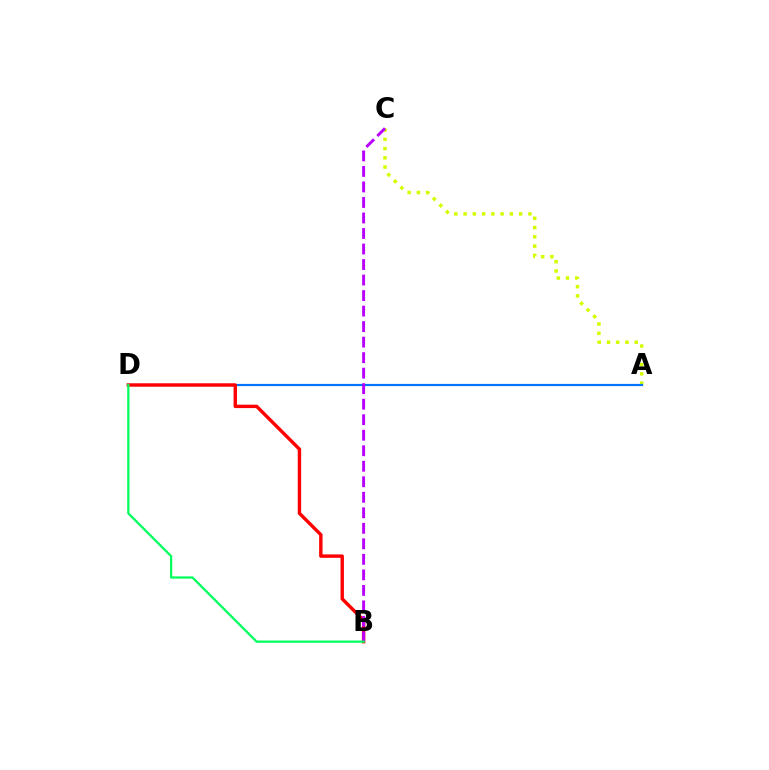{('A', 'C'): [{'color': '#d1ff00', 'line_style': 'dotted', 'thickness': 2.52}], ('A', 'D'): [{'color': '#0074ff', 'line_style': 'solid', 'thickness': 1.58}], ('B', 'D'): [{'color': '#ff0000', 'line_style': 'solid', 'thickness': 2.45}, {'color': '#00ff5c', 'line_style': 'solid', 'thickness': 1.61}], ('B', 'C'): [{'color': '#b900ff', 'line_style': 'dashed', 'thickness': 2.11}]}